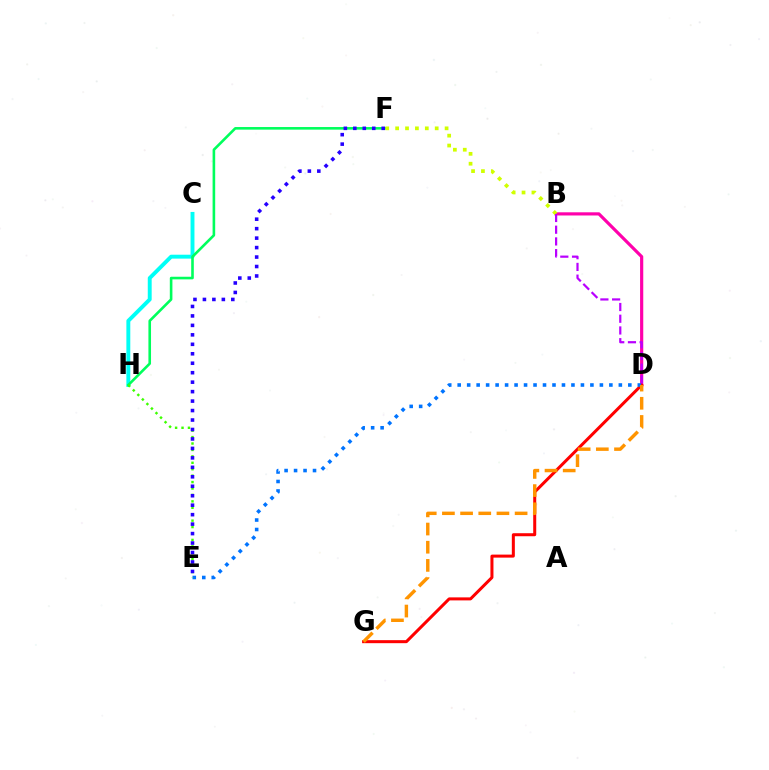{('C', 'H'): [{'color': '#00fff6', 'line_style': 'solid', 'thickness': 2.81}], ('F', 'H'): [{'color': '#00ff5c', 'line_style': 'solid', 'thickness': 1.88}], ('B', 'D'): [{'color': '#ff00ac', 'line_style': 'solid', 'thickness': 2.28}, {'color': '#b900ff', 'line_style': 'dashed', 'thickness': 1.59}], ('B', 'F'): [{'color': '#d1ff00', 'line_style': 'dotted', 'thickness': 2.69}], ('D', 'G'): [{'color': '#ff0000', 'line_style': 'solid', 'thickness': 2.18}, {'color': '#ff9400', 'line_style': 'dashed', 'thickness': 2.47}], ('D', 'E'): [{'color': '#0074ff', 'line_style': 'dotted', 'thickness': 2.58}], ('E', 'H'): [{'color': '#3dff00', 'line_style': 'dotted', 'thickness': 1.75}], ('E', 'F'): [{'color': '#2500ff', 'line_style': 'dotted', 'thickness': 2.57}]}